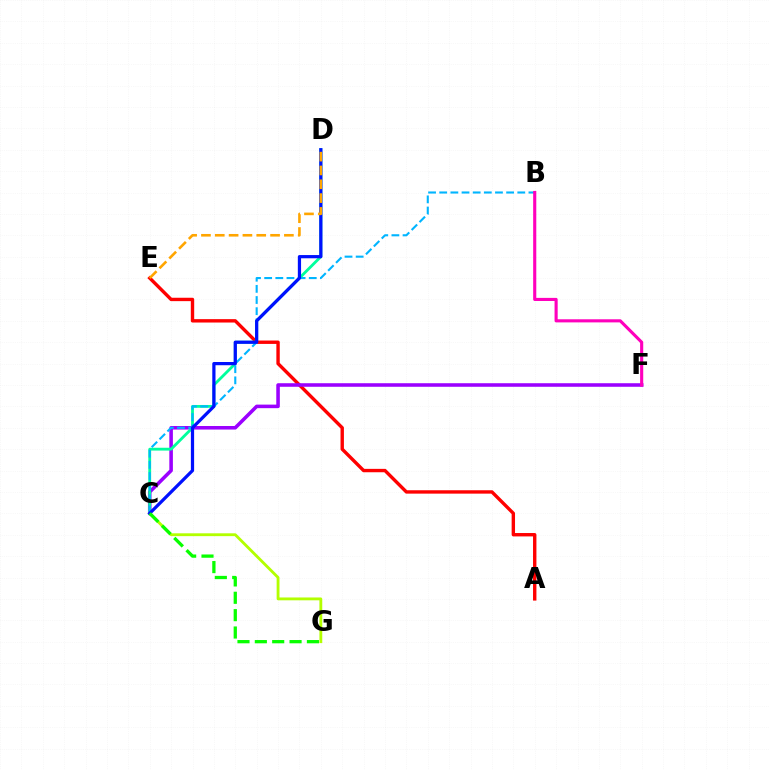{('A', 'E'): [{'color': '#ff0000', 'line_style': 'solid', 'thickness': 2.44}], ('C', 'F'): [{'color': '#9b00ff', 'line_style': 'solid', 'thickness': 2.56}], ('C', 'D'): [{'color': '#00ff9d', 'line_style': 'solid', 'thickness': 2.03}, {'color': '#0010ff', 'line_style': 'solid', 'thickness': 2.32}], ('C', 'G'): [{'color': '#b3ff00', 'line_style': 'solid', 'thickness': 2.05}, {'color': '#08ff00', 'line_style': 'dashed', 'thickness': 2.36}], ('B', 'C'): [{'color': '#00b5ff', 'line_style': 'dashed', 'thickness': 1.51}], ('D', 'E'): [{'color': '#ffa500', 'line_style': 'dashed', 'thickness': 1.88}], ('B', 'F'): [{'color': '#ff00bd', 'line_style': 'solid', 'thickness': 2.24}]}